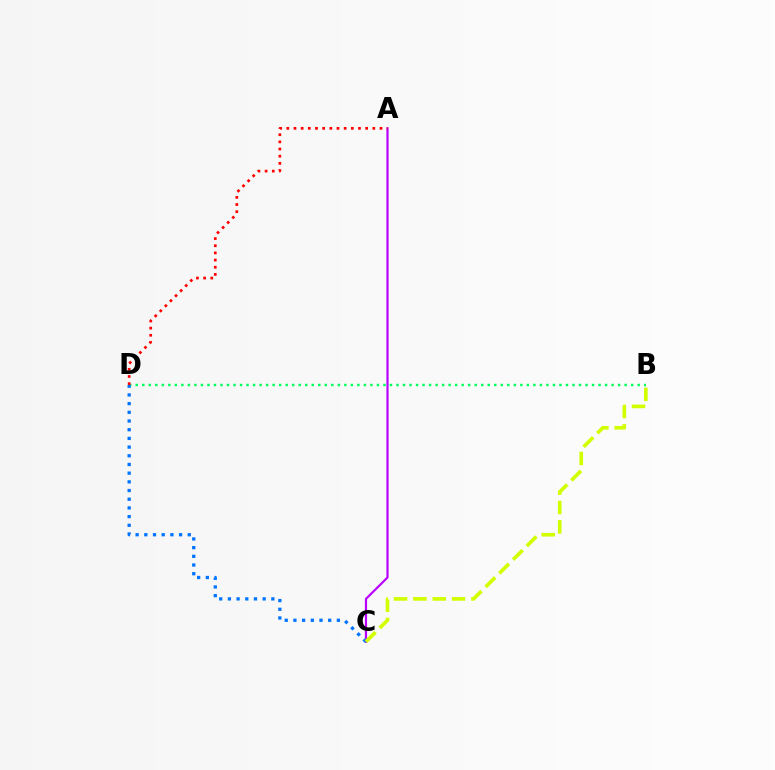{('B', 'D'): [{'color': '#00ff5c', 'line_style': 'dotted', 'thickness': 1.77}], ('A', 'C'): [{'color': '#b900ff', 'line_style': 'solid', 'thickness': 1.59}], ('A', 'D'): [{'color': '#ff0000', 'line_style': 'dotted', 'thickness': 1.95}], ('C', 'D'): [{'color': '#0074ff', 'line_style': 'dotted', 'thickness': 2.36}], ('B', 'C'): [{'color': '#d1ff00', 'line_style': 'dashed', 'thickness': 2.63}]}